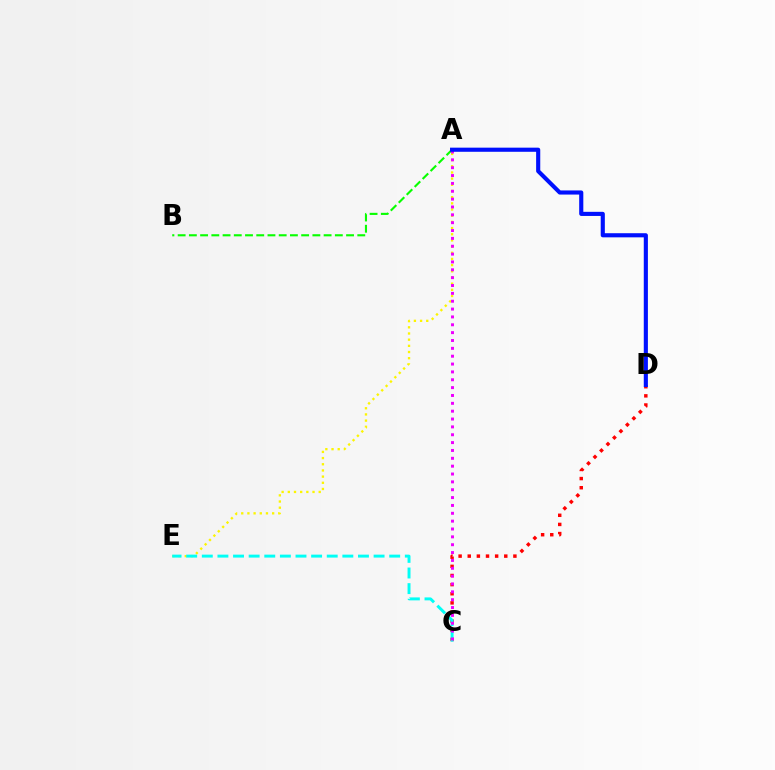{('A', 'E'): [{'color': '#fcf500', 'line_style': 'dotted', 'thickness': 1.68}], ('C', 'D'): [{'color': '#ff0000', 'line_style': 'dotted', 'thickness': 2.48}], ('C', 'E'): [{'color': '#00fff6', 'line_style': 'dashed', 'thickness': 2.12}], ('A', 'B'): [{'color': '#08ff00', 'line_style': 'dashed', 'thickness': 1.53}], ('A', 'C'): [{'color': '#ee00ff', 'line_style': 'dotted', 'thickness': 2.13}], ('A', 'D'): [{'color': '#0010ff', 'line_style': 'solid', 'thickness': 2.97}]}